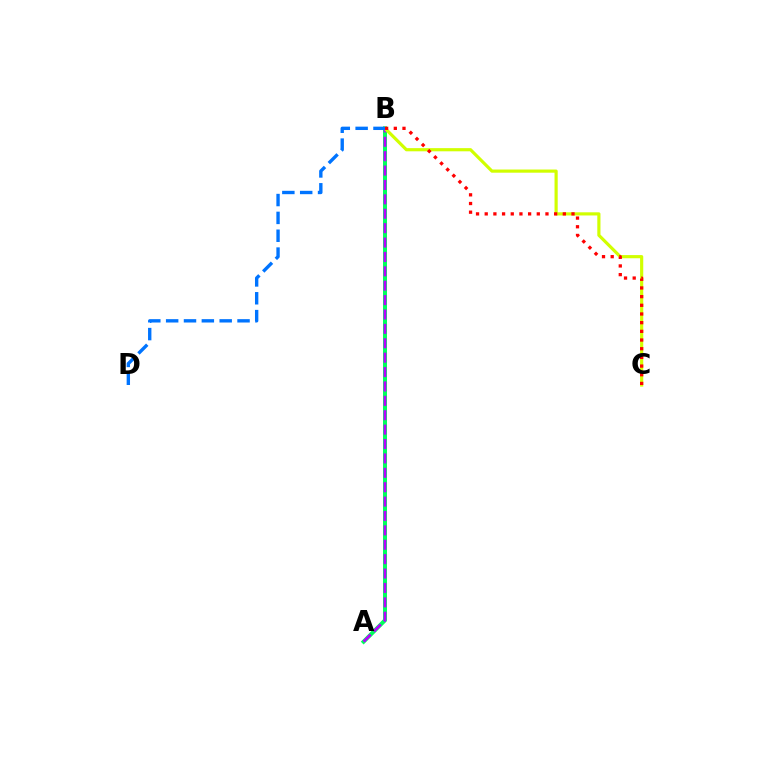{('A', 'B'): [{'color': '#00ff5c', 'line_style': 'solid', 'thickness': 2.88}, {'color': '#b900ff', 'line_style': 'dashed', 'thickness': 1.96}], ('B', 'C'): [{'color': '#d1ff00', 'line_style': 'solid', 'thickness': 2.28}, {'color': '#ff0000', 'line_style': 'dotted', 'thickness': 2.36}], ('B', 'D'): [{'color': '#0074ff', 'line_style': 'dashed', 'thickness': 2.42}]}